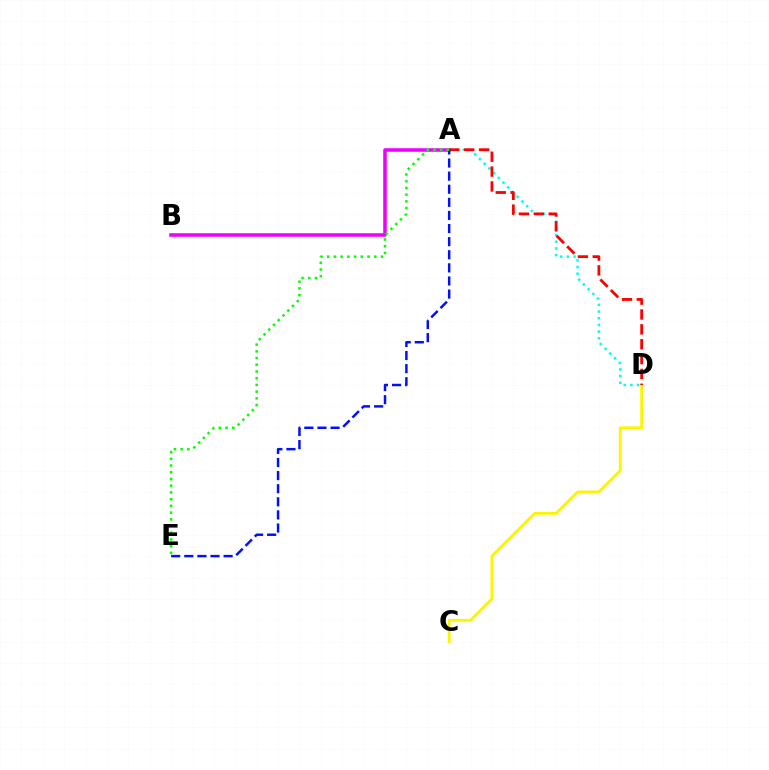{('A', 'B'): [{'color': '#ee00ff', 'line_style': 'solid', 'thickness': 2.55}], ('A', 'D'): [{'color': '#00fff6', 'line_style': 'dotted', 'thickness': 1.81}, {'color': '#ff0000', 'line_style': 'dashed', 'thickness': 2.02}], ('C', 'D'): [{'color': '#fcf500', 'line_style': 'solid', 'thickness': 2.06}], ('A', 'E'): [{'color': '#0010ff', 'line_style': 'dashed', 'thickness': 1.78}, {'color': '#08ff00', 'line_style': 'dotted', 'thickness': 1.83}]}